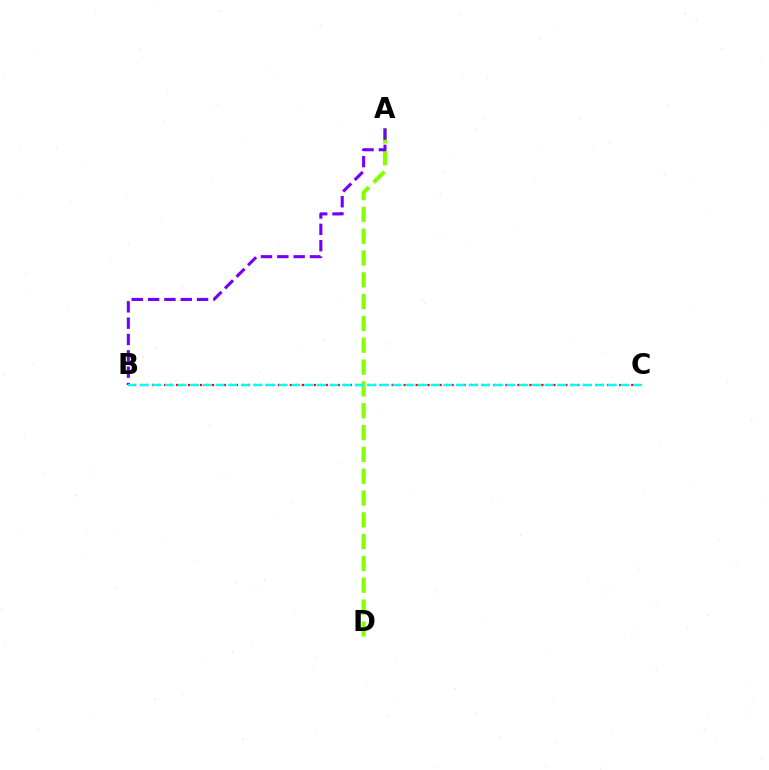{('B', 'C'): [{'color': '#ff0000', 'line_style': 'dotted', 'thickness': 1.63}, {'color': '#00fff6', 'line_style': 'dashed', 'thickness': 1.72}], ('A', 'D'): [{'color': '#84ff00', 'line_style': 'dashed', 'thickness': 2.96}], ('A', 'B'): [{'color': '#7200ff', 'line_style': 'dashed', 'thickness': 2.22}]}